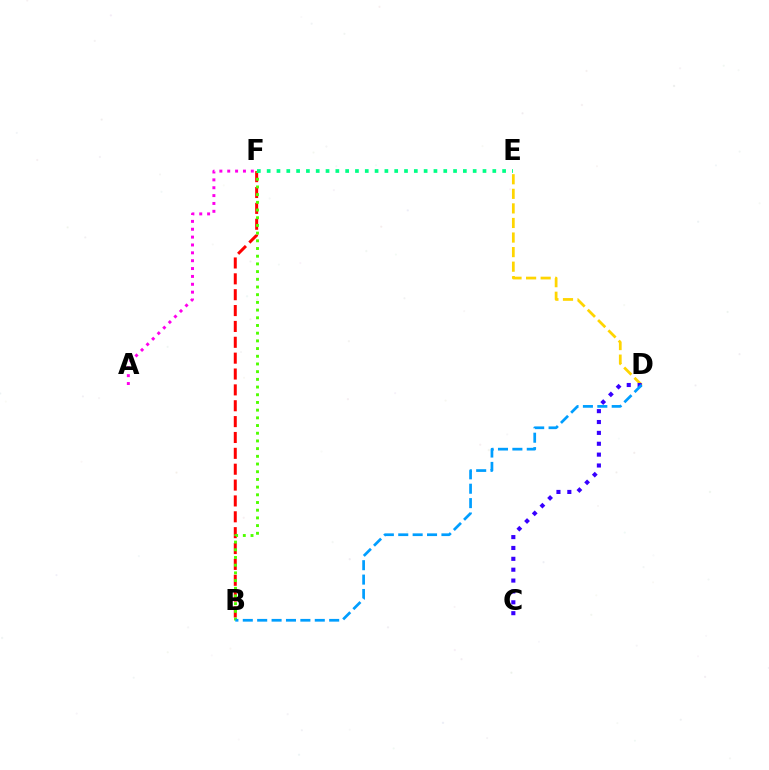{('B', 'F'): [{'color': '#ff0000', 'line_style': 'dashed', 'thickness': 2.16}, {'color': '#4fff00', 'line_style': 'dotted', 'thickness': 2.09}], ('D', 'E'): [{'color': '#ffd500', 'line_style': 'dashed', 'thickness': 1.98}], ('E', 'F'): [{'color': '#00ff86', 'line_style': 'dotted', 'thickness': 2.67}], ('A', 'F'): [{'color': '#ff00ed', 'line_style': 'dotted', 'thickness': 2.14}], ('C', 'D'): [{'color': '#3700ff', 'line_style': 'dotted', 'thickness': 2.95}], ('B', 'D'): [{'color': '#009eff', 'line_style': 'dashed', 'thickness': 1.96}]}